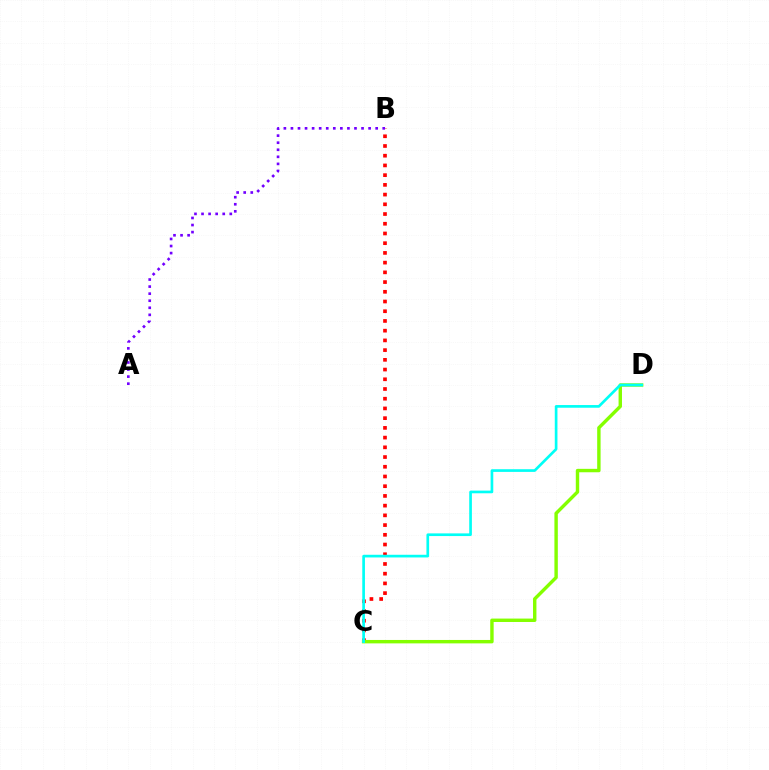{('B', 'C'): [{'color': '#ff0000', 'line_style': 'dotted', 'thickness': 2.64}], ('C', 'D'): [{'color': '#84ff00', 'line_style': 'solid', 'thickness': 2.46}, {'color': '#00fff6', 'line_style': 'solid', 'thickness': 1.93}], ('A', 'B'): [{'color': '#7200ff', 'line_style': 'dotted', 'thickness': 1.92}]}